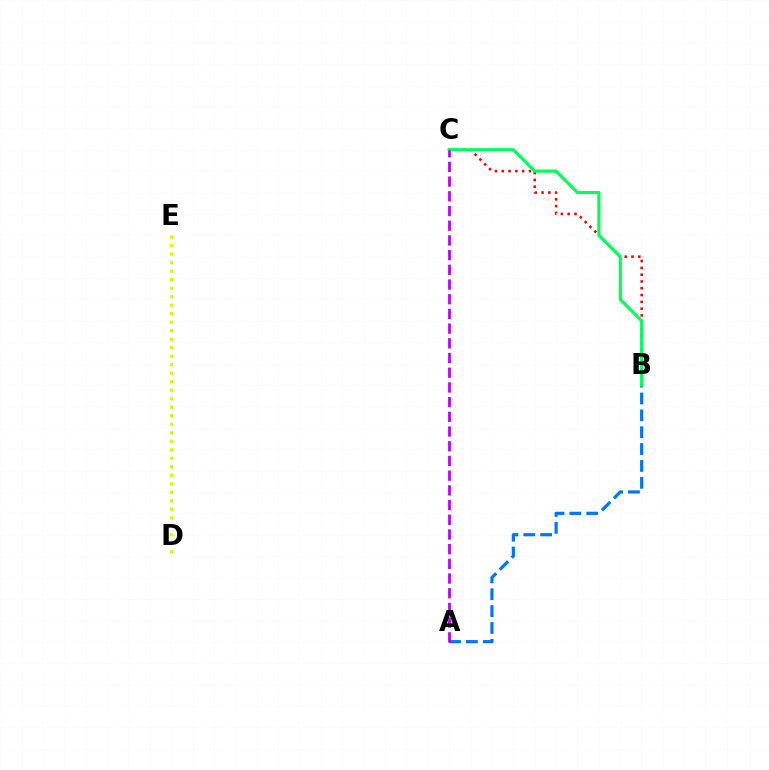{('B', 'C'): [{'color': '#ff0000', 'line_style': 'dotted', 'thickness': 1.85}, {'color': '#00ff5c', 'line_style': 'solid', 'thickness': 2.27}], ('A', 'B'): [{'color': '#0074ff', 'line_style': 'dashed', 'thickness': 2.29}], ('D', 'E'): [{'color': '#d1ff00', 'line_style': 'dotted', 'thickness': 2.31}], ('A', 'C'): [{'color': '#b900ff', 'line_style': 'dashed', 'thickness': 2.0}]}